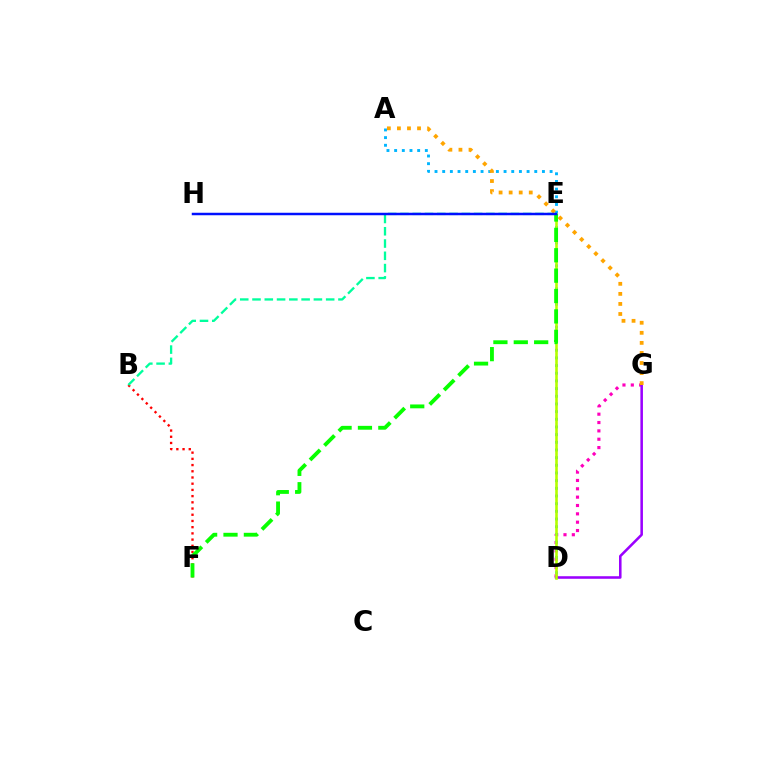{('B', 'F'): [{'color': '#ff0000', 'line_style': 'dotted', 'thickness': 1.69}], ('D', 'G'): [{'color': '#ff00bd', 'line_style': 'dotted', 'thickness': 2.27}, {'color': '#9b00ff', 'line_style': 'solid', 'thickness': 1.84}], ('A', 'D'): [{'color': '#00b5ff', 'line_style': 'dotted', 'thickness': 2.08}], ('D', 'E'): [{'color': '#b3ff00', 'line_style': 'solid', 'thickness': 1.87}], ('E', 'F'): [{'color': '#08ff00', 'line_style': 'dashed', 'thickness': 2.77}], ('B', 'E'): [{'color': '#00ff9d', 'line_style': 'dashed', 'thickness': 1.67}], ('A', 'G'): [{'color': '#ffa500', 'line_style': 'dotted', 'thickness': 2.73}], ('E', 'H'): [{'color': '#0010ff', 'line_style': 'solid', 'thickness': 1.79}]}